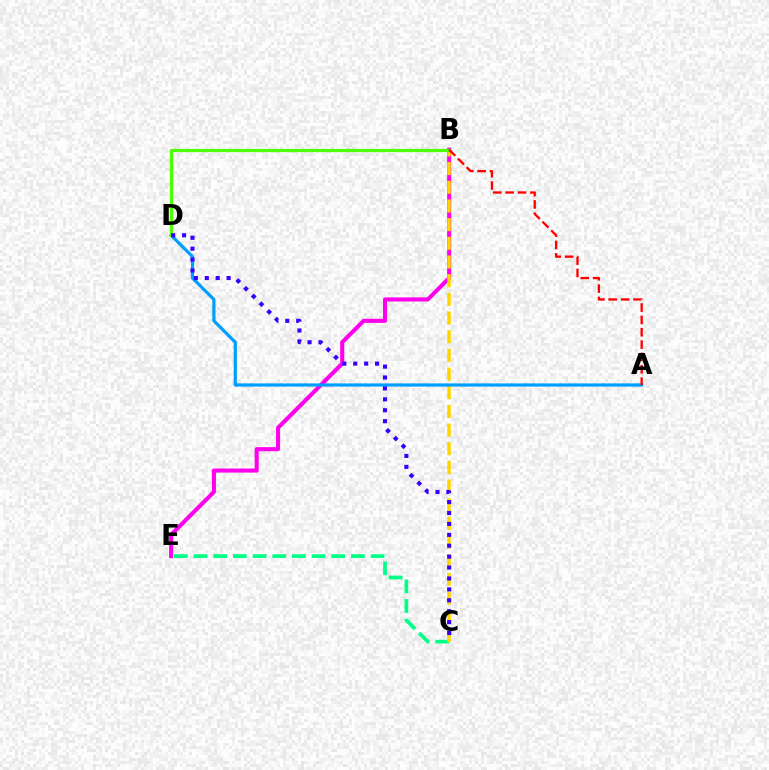{('B', 'E'): [{'color': '#ff00ed', 'line_style': 'solid', 'thickness': 2.93}], ('C', 'E'): [{'color': '#00ff86', 'line_style': 'dashed', 'thickness': 2.67}], ('B', 'C'): [{'color': '#ffd500', 'line_style': 'dashed', 'thickness': 2.54}], ('A', 'D'): [{'color': '#009eff', 'line_style': 'solid', 'thickness': 2.3}], ('B', 'D'): [{'color': '#4fff00', 'line_style': 'solid', 'thickness': 2.34}], ('C', 'D'): [{'color': '#3700ff', 'line_style': 'dotted', 'thickness': 2.96}], ('A', 'B'): [{'color': '#ff0000', 'line_style': 'dashed', 'thickness': 1.68}]}